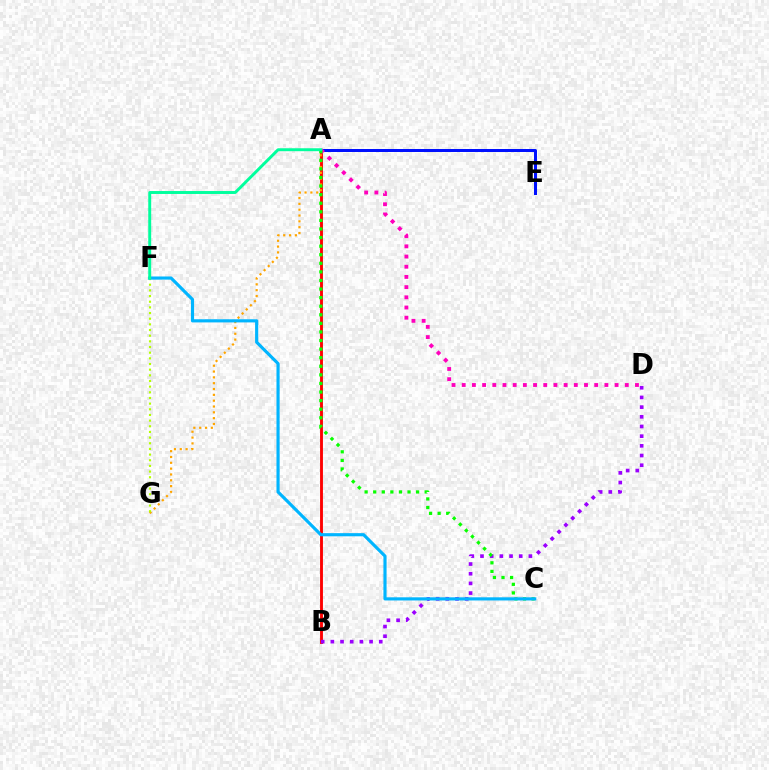{('A', 'B'): [{'color': '#ff0000', 'line_style': 'solid', 'thickness': 2.07}], ('A', 'G'): [{'color': '#ffa500', 'line_style': 'dotted', 'thickness': 1.58}], ('B', 'D'): [{'color': '#9b00ff', 'line_style': 'dotted', 'thickness': 2.63}], ('A', 'E'): [{'color': '#0010ff', 'line_style': 'solid', 'thickness': 2.16}], ('F', 'G'): [{'color': '#b3ff00', 'line_style': 'dotted', 'thickness': 1.54}], ('A', 'D'): [{'color': '#ff00bd', 'line_style': 'dotted', 'thickness': 2.77}], ('A', 'C'): [{'color': '#08ff00', 'line_style': 'dotted', 'thickness': 2.33}], ('C', 'F'): [{'color': '#00b5ff', 'line_style': 'solid', 'thickness': 2.27}], ('A', 'F'): [{'color': '#00ff9d', 'line_style': 'solid', 'thickness': 2.12}]}